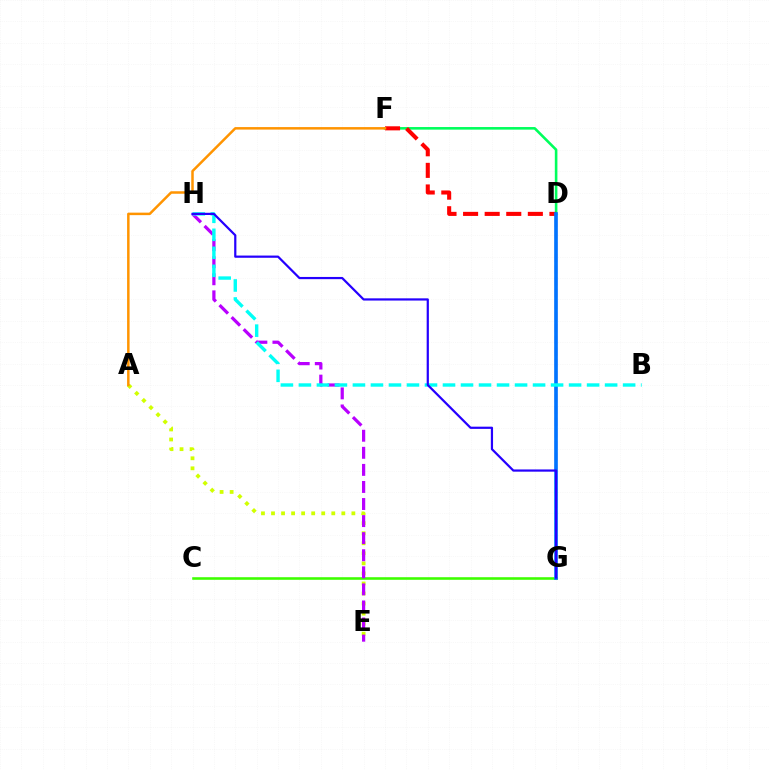{('D', 'G'): [{'color': '#ff00ac', 'line_style': 'dashed', 'thickness': 1.59}, {'color': '#0074ff', 'line_style': 'solid', 'thickness': 2.62}], ('C', 'G'): [{'color': '#3dff00', 'line_style': 'solid', 'thickness': 1.86}], ('D', 'F'): [{'color': '#00ff5c', 'line_style': 'solid', 'thickness': 1.87}, {'color': '#ff0000', 'line_style': 'dashed', 'thickness': 2.93}], ('A', 'E'): [{'color': '#d1ff00', 'line_style': 'dotted', 'thickness': 2.73}], ('E', 'H'): [{'color': '#b900ff', 'line_style': 'dashed', 'thickness': 2.32}], ('A', 'F'): [{'color': '#ff9400', 'line_style': 'solid', 'thickness': 1.8}], ('B', 'H'): [{'color': '#00fff6', 'line_style': 'dashed', 'thickness': 2.45}], ('G', 'H'): [{'color': '#2500ff', 'line_style': 'solid', 'thickness': 1.59}]}